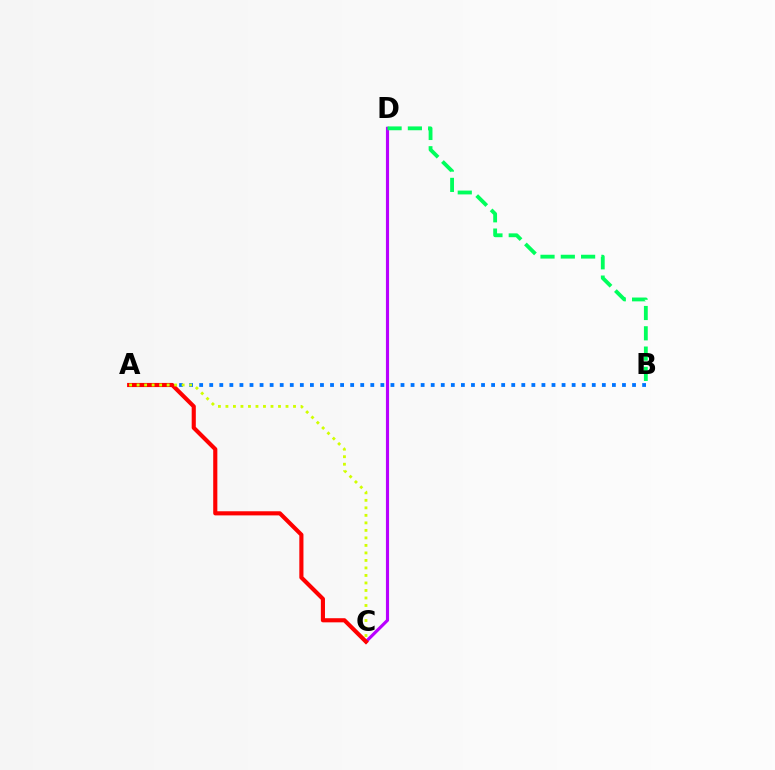{('A', 'B'): [{'color': '#0074ff', 'line_style': 'dotted', 'thickness': 2.74}], ('C', 'D'): [{'color': '#b900ff', 'line_style': 'solid', 'thickness': 2.25}], ('A', 'C'): [{'color': '#ff0000', 'line_style': 'solid', 'thickness': 2.97}, {'color': '#d1ff00', 'line_style': 'dotted', 'thickness': 2.04}], ('B', 'D'): [{'color': '#00ff5c', 'line_style': 'dashed', 'thickness': 2.76}]}